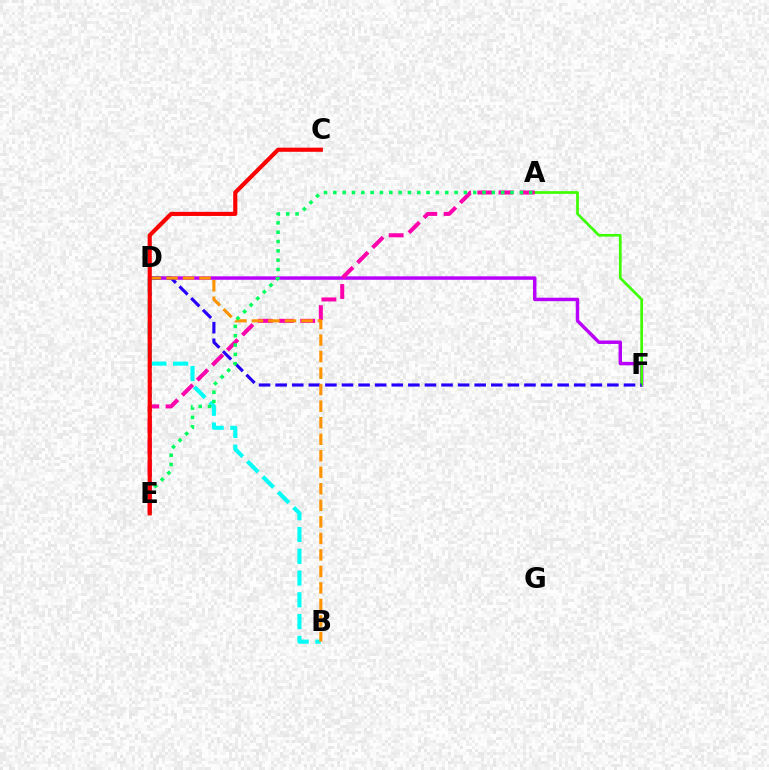{('D', 'F'): [{'color': '#b900ff', 'line_style': 'solid', 'thickness': 2.48}, {'color': '#2500ff', 'line_style': 'dashed', 'thickness': 2.25}], ('D', 'E'): [{'color': '#0074ff', 'line_style': 'dotted', 'thickness': 1.97}, {'color': '#d1ff00', 'line_style': 'dotted', 'thickness': 1.7}], ('A', 'F'): [{'color': '#3dff00', 'line_style': 'solid', 'thickness': 1.93}], ('B', 'D'): [{'color': '#00fff6', 'line_style': 'dashed', 'thickness': 2.96}, {'color': '#ff9400', 'line_style': 'dashed', 'thickness': 2.24}], ('A', 'E'): [{'color': '#ff00ac', 'line_style': 'dashed', 'thickness': 2.89}, {'color': '#00ff5c', 'line_style': 'dotted', 'thickness': 2.53}], ('C', 'E'): [{'color': '#ff0000', 'line_style': 'solid', 'thickness': 2.98}]}